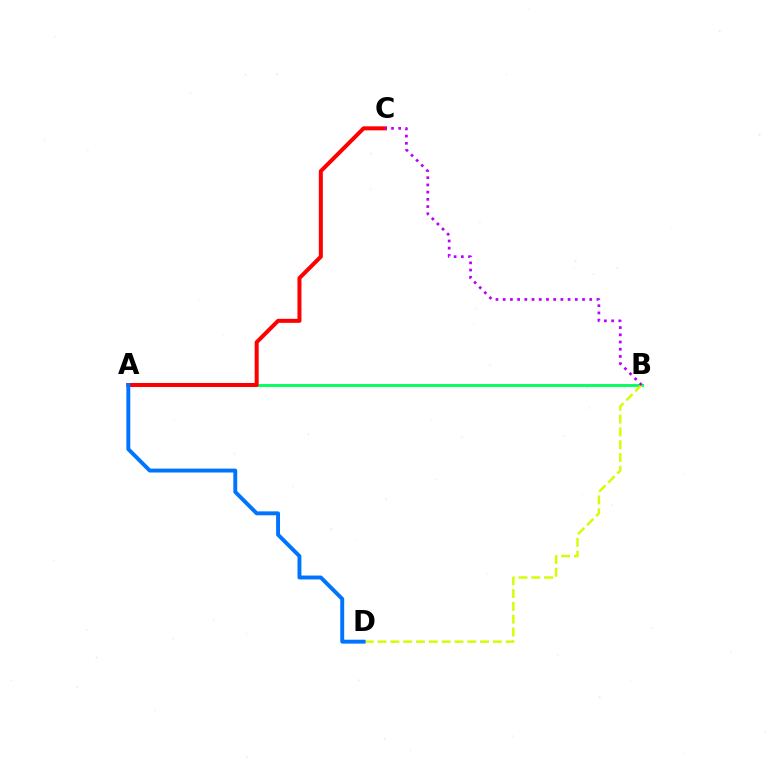{('A', 'B'): [{'color': '#00ff5c', 'line_style': 'solid', 'thickness': 2.06}], ('A', 'C'): [{'color': '#ff0000', 'line_style': 'solid', 'thickness': 2.89}], ('B', 'D'): [{'color': '#d1ff00', 'line_style': 'dashed', 'thickness': 1.74}], ('A', 'D'): [{'color': '#0074ff', 'line_style': 'solid', 'thickness': 2.82}], ('B', 'C'): [{'color': '#b900ff', 'line_style': 'dotted', 'thickness': 1.96}]}